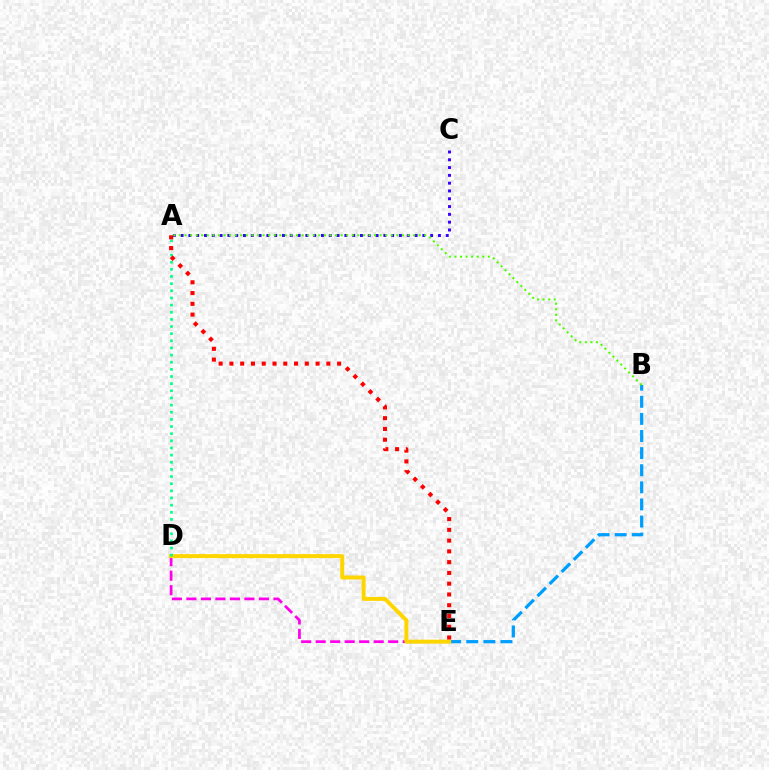{('B', 'E'): [{'color': '#009eff', 'line_style': 'dashed', 'thickness': 2.32}], ('D', 'E'): [{'color': '#ff00ed', 'line_style': 'dashed', 'thickness': 1.97}, {'color': '#ffd500', 'line_style': 'solid', 'thickness': 2.87}], ('A', 'D'): [{'color': '#00ff86', 'line_style': 'dotted', 'thickness': 1.94}], ('A', 'C'): [{'color': '#3700ff', 'line_style': 'dotted', 'thickness': 2.12}], ('A', 'E'): [{'color': '#ff0000', 'line_style': 'dotted', 'thickness': 2.93}], ('A', 'B'): [{'color': '#4fff00', 'line_style': 'dotted', 'thickness': 1.51}]}